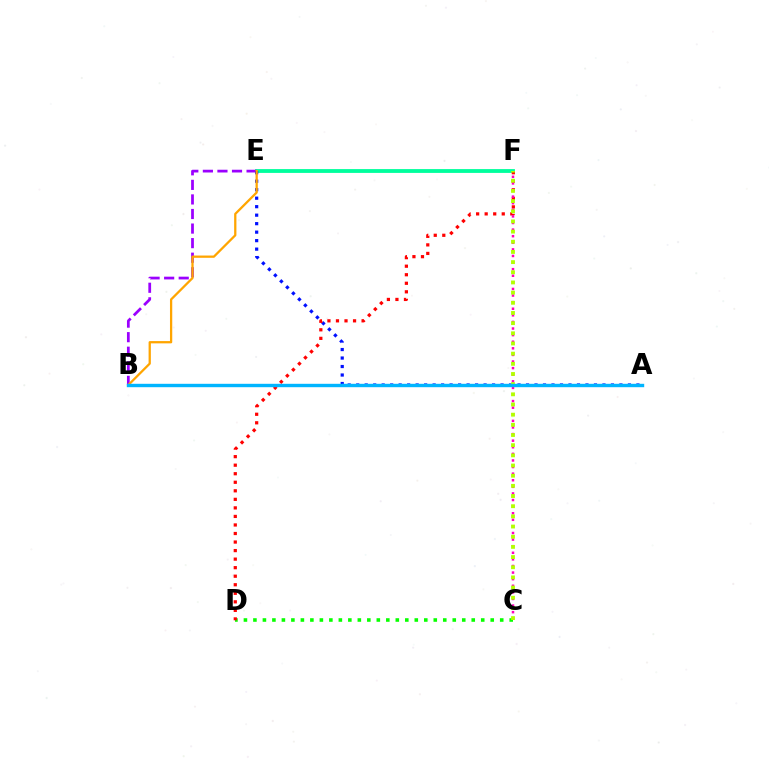{('E', 'F'): [{'color': '#00ff9d', 'line_style': 'solid', 'thickness': 2.75}], ('C', 'D'): [{'color': '#08ff00', 'line_style': 'dotted', 'thickness': 2.58}], ('B', 'E'): [{'color': '#9b00ff', 'line_style': 'dashed', 'thickness': 1.98}, {'color': '#ffa500', 'line_style': 'solid', 'thickness': 1.64}], ('A', 'E'): [{'color': '#0010ff', 'line_style': 'dotted', 'thickness': 2.31}], ('D', 'F'): [{'color': '#ff0000', 'line_style': 'dotted', 'thickness': 2.32}], ('C', 'F'): [{'color': '#ff00bd', 'line_style': 'dotted', 'thickness': 1.79}, {'color': '#b3ff00', 'line_style': 'dotted', 'thickness': 2.76}], ('A', 'B'): [{'color': '#00b5ff', 'line_style': 'solid', 'thickness': 2.45}]}